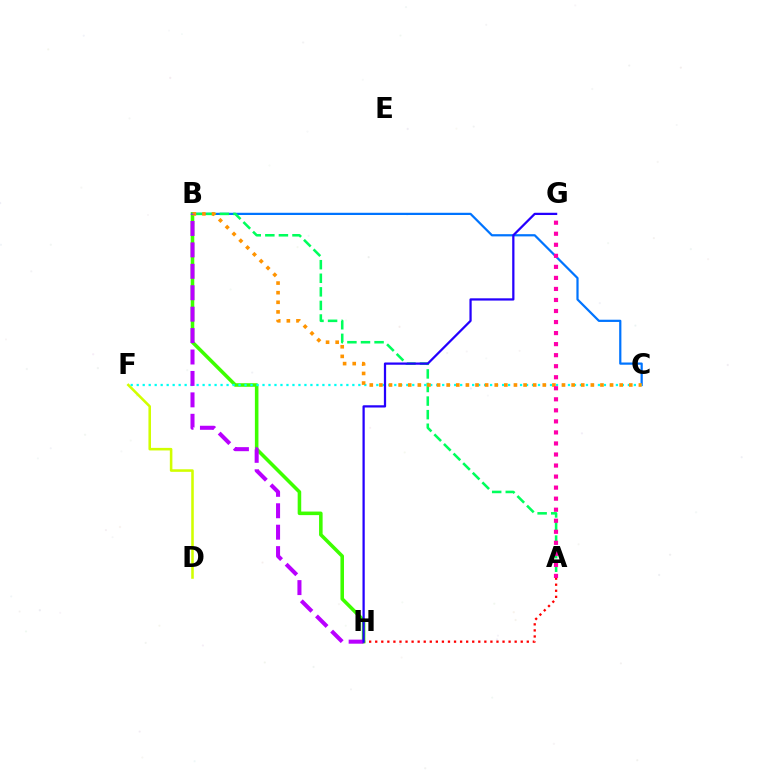{('D', 'F'): [{'color': '#d1ff00', 'line_style': 'solid', 'thickness': 1.84}], ('A', 'H'): [{'color': '#ff0000', 'line_style': 'dotted', 'thickness': 1.65}], ('B', 'H'): [{'color': '#3dff00', 'line_style': 'solid', 'thickness': 2.56}, {'color': '#b900ff', 'line_style': 'dashed', 'thickness': 2.91}], ('B', 'C'): [{'color': '#0074ff', 'line_style': 'solid', 'thickness': 1.6}, {'color': '#ff9400', 'line_style': 'dotted', 'thickness': 2.61}], ('C', 'F'): [{'color': '#00fff6', 'line_style': 'dotted', 'thickness': 1.63}], ('A', 'B'): [{'color': '#00ff5c', 'line_style': 'dashed', 'thickness': 1.84}], ('A', 'G'): [{'color': '#ff00ac', 'line_style': 'dotted', 'thickness': 3.0}], ('G', 'H'): [{'color': '#2500ff', 'line_style': 'solid', 'thickness': 1.62}]}